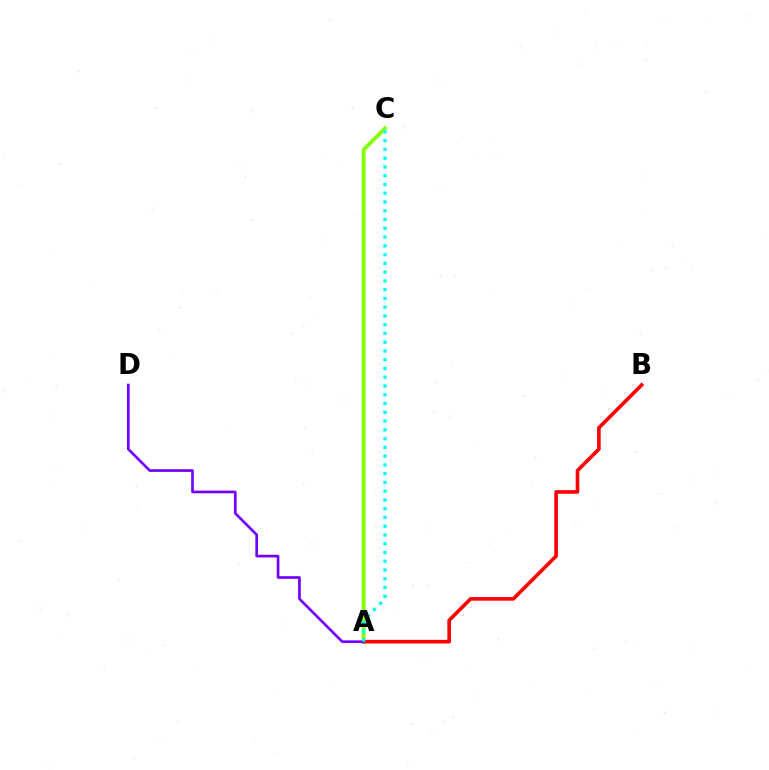{('A', 'C'): [{'color': '#84ff00', 'line_style': 'solid', 'thickness': 2.77}, {'color': '#00fff6', 'line_style': 'dotted', 'thickness': 2.38}], ('A', 'B'): [{'color': '#ff0000', 'line_style': 'solid', 'thickness': 2.61}], ('A', 'D'): [{'color': '#7200ff', 'line_style': 'solid', 'thickness': 1.92}]}